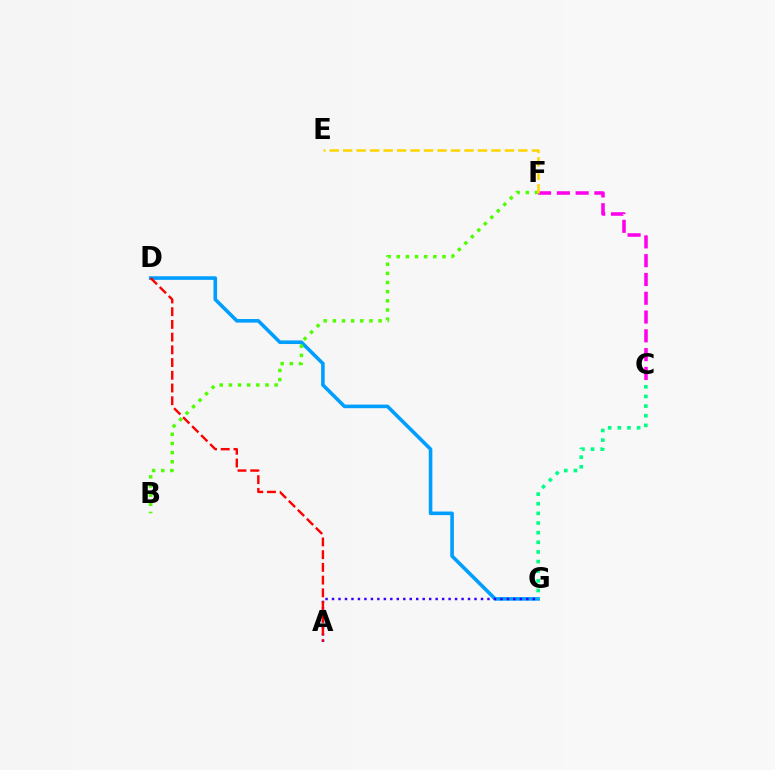{('D', 'G'): [{'color': '#009eff', 'line_style': 'solid', 'thickness': 2.59}], ('A', 'G'): [{'color': '#3700ff', 'line_style': 'dotted', 'thickness': 1.76}], ('C', 'F'): [{'color': '#ff00ed', 'line_style': 'dashed', 'thickness': 2.55}], ('C', 'G'): [{'color': '#00ff86', 'line_style': 'dotted', 'thickness': 2.62}], ('B', 'F'): [{'color': '#4fff00', 'line_style': 'dotted', 'thickness': 2.49}], ('A', 'D'): [{'color': '#ff0000', 'line_style': 'dashed', 'thickness': 1.73}], ('E', 'F'): [{'color': '#ffd500', 'line_style': 'dashed', 'thickness': 1.83}]}